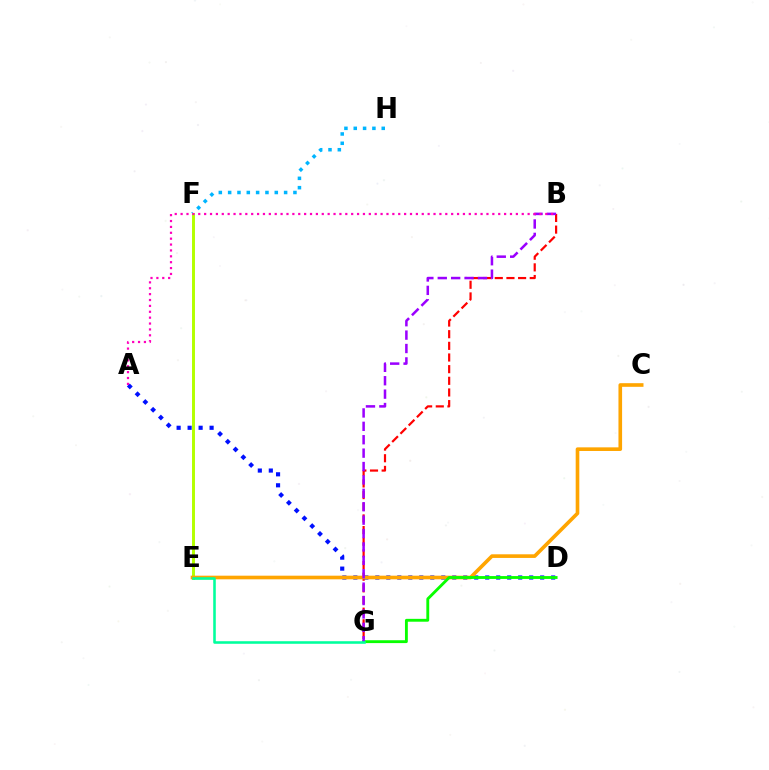{('B', 'G'): [{'color': '#ff0000', 'line_style': 'dashed', 'thickness': 1.58}, {'color': '#9b00ff', 'line_style': 'dashed', 'thickness': 1.82}], ('F', 'H'): [{'color': '#00b5ff', 'line_style': 'dotted', 'thickness': 2.53}], ('E', 'F'): [{'color': '#b3ff00', 'line_style': 'solid', 'thickness': 2.13}], ('A', 'D'): [{'color': '#0010ff', 'line_style': 'dotted', 'thickness': 2.99}], ('C', 'E'): [{'color': '#ffa500', 'line_style': 'solid', 'thickness': 2.62}], ('D', 'G'): [{'color': '#08ff00', 'line_style': 'solid', 'thickness': 2.06}], ('A', 'B'): [{'color': '#ff00bd', 'line_style': 'dotted', 'thickness': 1.6}], ('E', 'G'): [{'color': '#00ff9d', 'line_style': 'solid', 'thickness': 1.85}]}